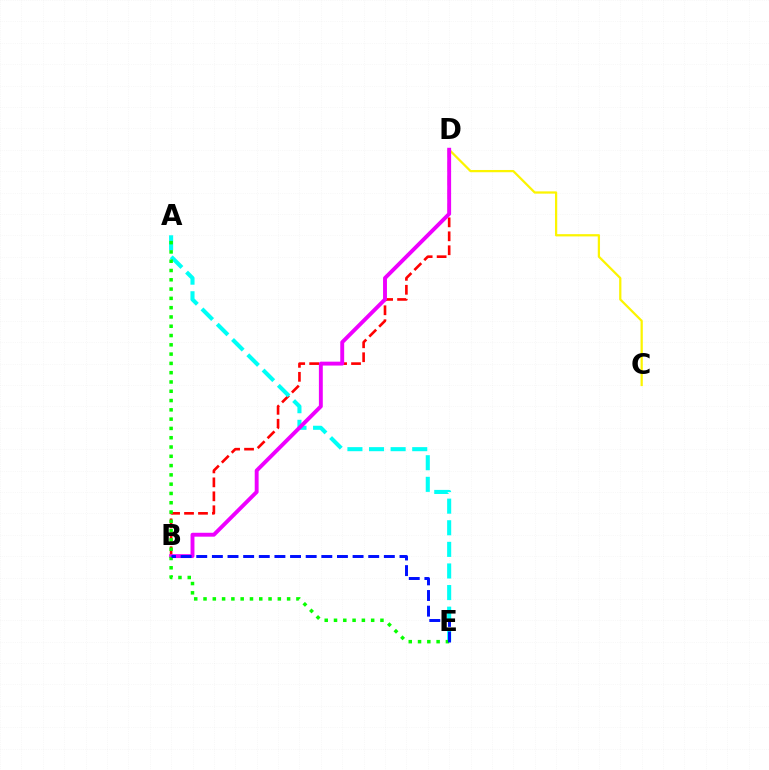{('B', 'D'): [{'color': '#ff0000', 'line_style': 'dashed', 'thickness': 1.9}, {'color': '#ee00ff', 'line_style': 'solid', 'thickness': 2.81}], ('A', 'E'): [{'color': '#00fff6', 'line_style': 'dashed', 'thickness': 2.93}, {'color': '#08ff00', 'line_style': 'dotted', 'thickness': 2.52}], ('C', 'D'): [{'color': '#fcf500', 'line_style': 'solid', 'thickness': 1.62}], ('B', 'E'): [{'color': '#0010ff', 'line_style': 'dashed', 'thickness': 2.12}]}